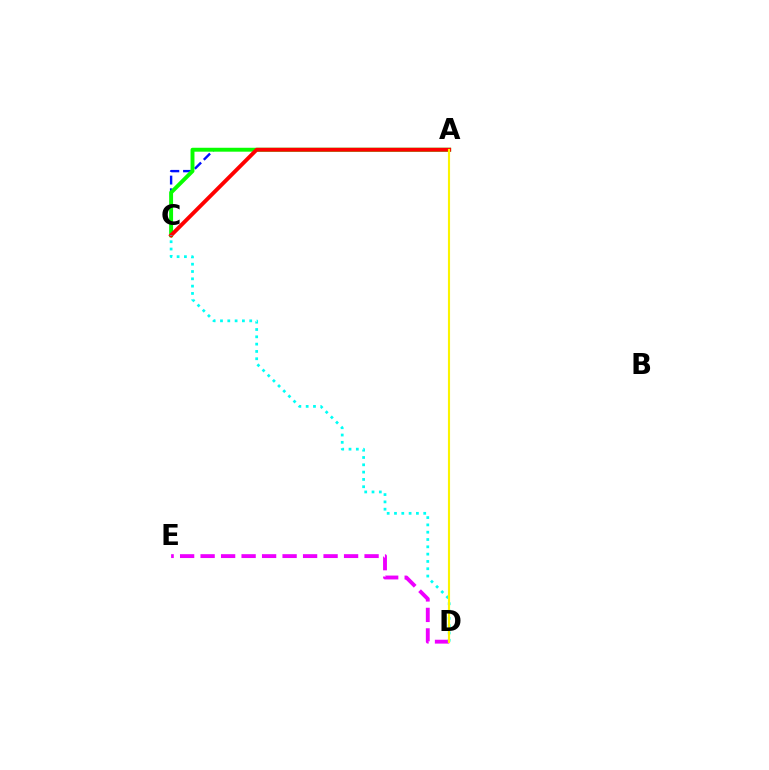{('A', 'C'): [{'color': '#0010ff', 'line_style': 'dashed', 'thickness': 1.72}, {'color': '#08ff00', 'line_style': 'solid', 'thickness': 2.82}, {'color': '#ff0000', 'line_style': 'solid', 'thickness': 2.79}], ('D', 'E'): [{'color': '#ee00ff', 'line_style': 'dashed', 'thickness': 2.78}], ('C', 'D'): [{'color': '#00fff6', 'line_style': 'dotted', 'thickness': 1.99}], ('A', 'D'): [{'color': '#fcf500', 'line_style': 'solid', 'thickness': 1.53}]}